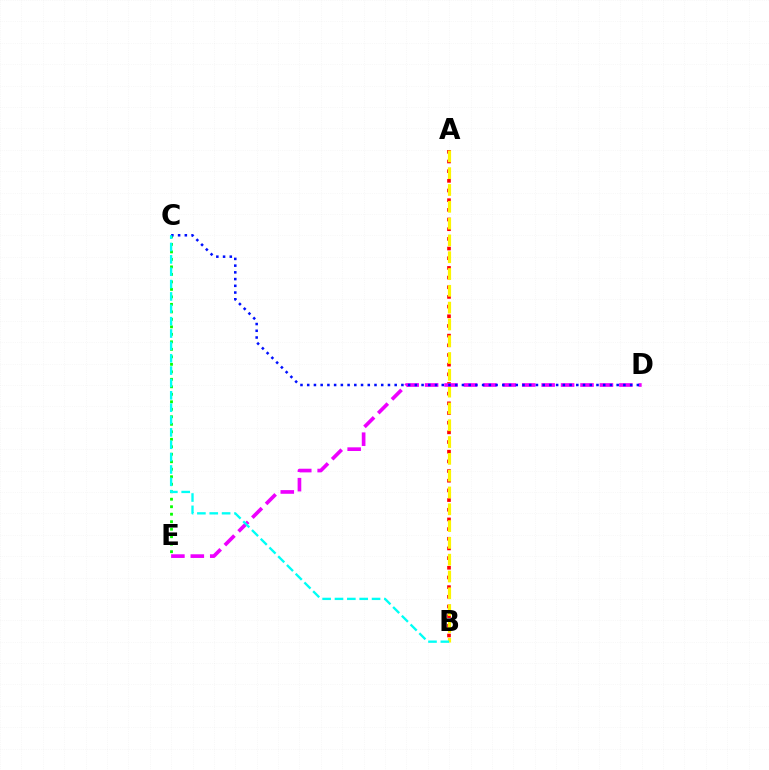{('C', 'E'): [{'color': '#08ff00', 'line_style': 'dotted', 'thickness': 2.04}], ('A', 'B'): [{'color': '#ff0000', 'line_style': 'dotted', 'thickness': 2.63}, {'color': '#fcf500', 'line_style': 'dashed', 'thickness': 2.28}], ('D', 'E'): [{'color': '#ee00ff', 'line_style': 'dashed', 'thickness': 2.64}], ('C', 'D'): [{'color': '#0010ff', 'line_style': 'dotted', 'thickness': 1.83}], ('B', 'C'): [{'color': '#00fff6', 'line_style': 'dashed', 'thickness': 1.68}]}